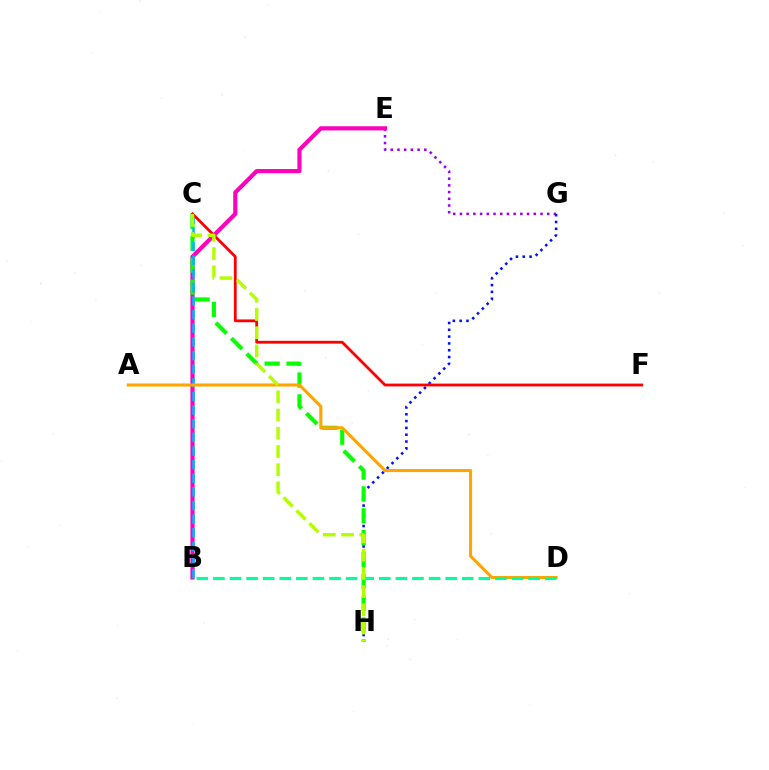{('E', 'G'): [{'color': '#9b00ff', 'line_style': 'dotted', 'thickness': 1.82}], ('B', 'E'): [{'color': '#ff00bd', 'line_style': 'solid', 'thickness': 2.99}], ('G', 'H'): [{'color': '#0010ff', 'line_style': 'dotted', 'thickness': 1.85}], ('C', 'H'): [{'color': '#08ff00', 'line_style': 'dashed', 'thickness': 2.97}, {'color': '#b3ff00', 'line_style': 'dashed', 'thickness': 2.48}], ('B', 'C'): [{'color': '#00b5ff', 'line_style': 'dashed', 'thickness': 1.85}], ('C', 'F'): [{'color': '#ff0000', 'line_style': 'solid', 'thickness': 2.02}], ('A', 'D'): [{'color': '#ffa500', 'line_style': 'solid', 'thickness': 2.21}], ('B', 'D'): [{'color': '#00ff9d', 'line_style': 'dashed', 'thickness': 2.25}]}